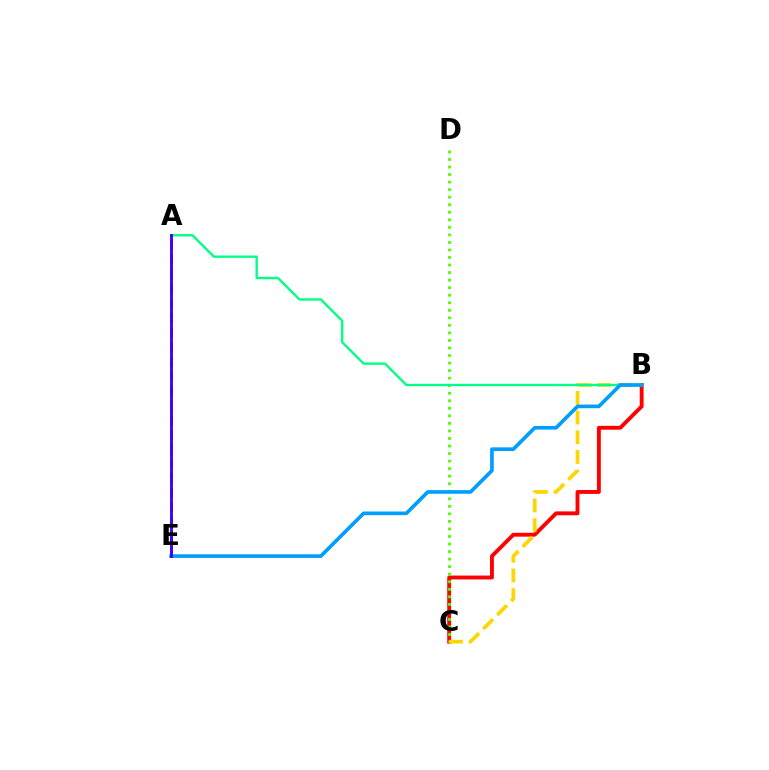{('A', 'E'): [{'color': '#ff00ed', 'line_style': 'dashed', 'thickness': 1.98}, {'color': '#3700ff', 'line_style': 'solid', 'thickness': 2.04}], ('B', 'C'): [{'color': '#ff0000', 'line_style': 'solid', 'thickness': 2.78}, {'color': '#ffd500', 'line_style': 'dashed', 'thickness': 2.68}], ('C', 'D'): [{'color': '#4fff00', 'line_style': 'dotted', 'thickness': 2.05}], ('A', 'B'): [{'color': '#00ff86', 'line_style': 'solid', 'thickness': 1.7}], ('B', 'E'): [{'color': '#009eff', 'line_style': 'solid', 'thickness': 2.62}]}